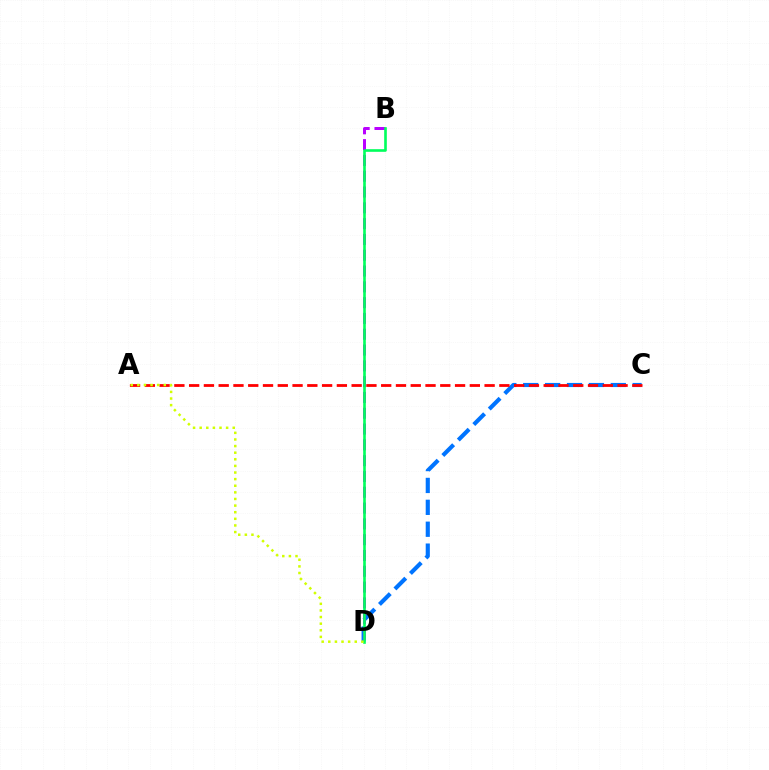{('C', 'D'): [{'color': '#0074ff', 'line_style': 'dashed', 'thickness': 2.97}], ('A', 'C'): [{'color': '#ff0000', 'line_style': 'dashed', 'thickness': 2.01}], ('B', 'D'): [{'color': '#b900ff', 'line_style': 'dashed', 'thickness': 2.15}, {'color': '#00ff5c', 'line_style': 'solid', 'thickness': 1.9}], ('A', 'D'): [{'color': '#d1ff00', 'line_style': 'dotted', 'thickness': 1.8}]}